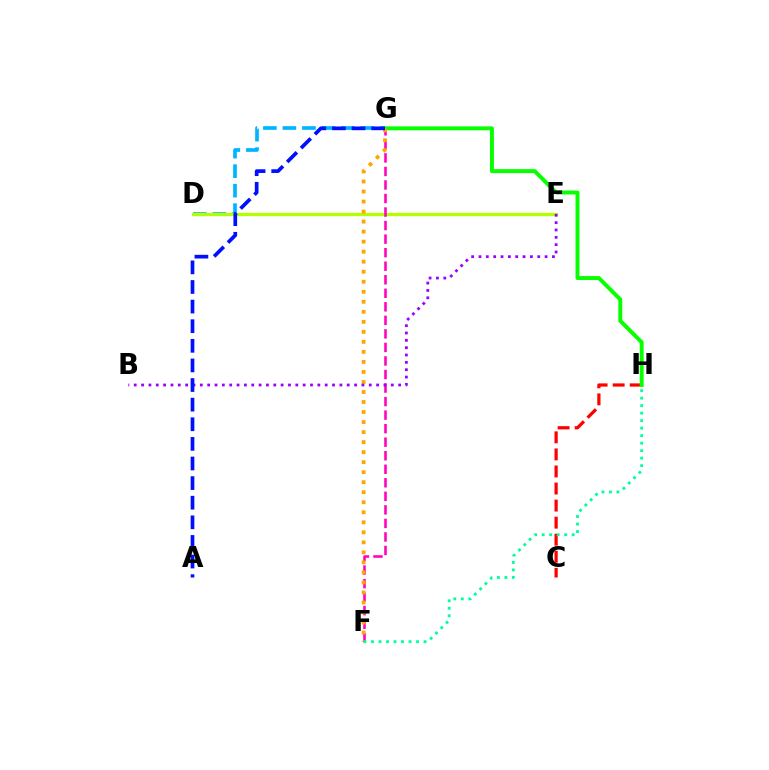{('D', 'G'): [{'color': '#00b5ff', 'line_style': 'dashed', 'thickness': 2.65}], ('D', 'E'): [{'color': '#b3ff00', 'line_style': 'solid', 'thickness': 2.35}], ('F', 'G'): [{'color': '#ff00bd', 'line_style': 'dashed', 'thickness': 1.84}, {'color': '#ffa500', 'line_style': 'dotted', 'thickness': 2.72}], ('C', 'H'): [{'color': '#ff0000', 'line_style': 'dashed', 'thickness': 2.32}], ('G', 'H'): [{'color': '#08ff00', 'line_style': 'solid', 'thickness': 2.84}], ('B', 'E'): [{'color': '#9b00ff', 'line_style': 'dotted', 'thickness': 2.0}], ('A', 'G'): [{'color': '#0010ff', 'line_style': 'dashed', 'thickness': 2.66}], ('F', 'H'): [{'color': '#00ff9d', 'line_style': 'dotted', 'thickness': 2.04}]}